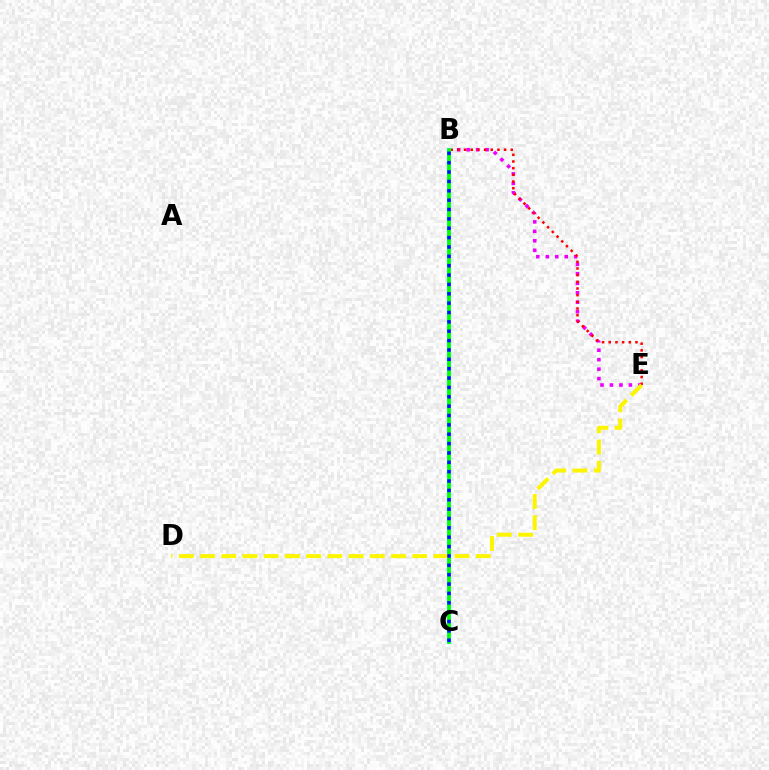{('B', 'E'): [{'color': '#ee00ff', 'line_style': 'dotted', 'thickness': 2.57}, {'color': '#ff0000', 'line_style': 'dotted', 'thickness': 1.81}], ('B', 'C'): [{'color': '#00fff6', 'line_style': 'solid', 'thickness': 2.94}, {'color': '#08ff00', 'line_style': 'solid', 'thickness': 2.54}, {'color': '#0010ff', 'line_style': 'dotted', 'thickness': 2.54}], ('D', 'E'): [{'color': '#fcf500', 'line_style': 'dashed', 'thickness': 2.88}]}